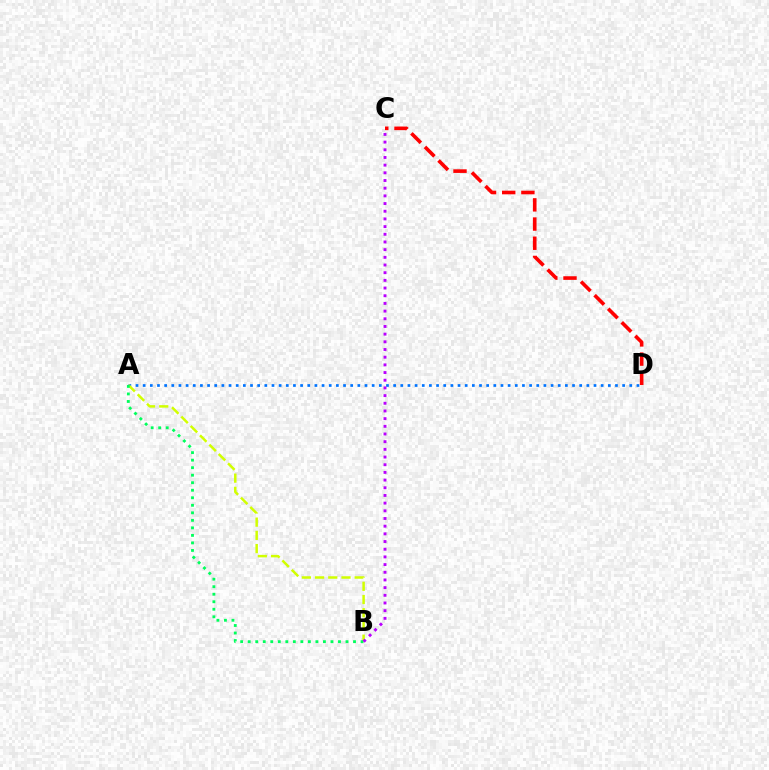{('A', 'D'): [{'color': '#0074ff', 'line_style': 'dotted', 'thickness': 1.94}], ('A', 'B'): [{'color': '#d1ff00', 'line_style': 'dashed', 'thickness': 1.8}, {'color': '#00ff5c', 'line_style': 'dotted', 'thickness': 2.04}], ('C', 'D'): [{'color': '#ff0000', 'line_style': 'dashed', 'thickness': 2.61}], ('B', 'C'): [{'color': '#b900ff', 'line_style': 'dotted', 'thickness': 2.09}]}